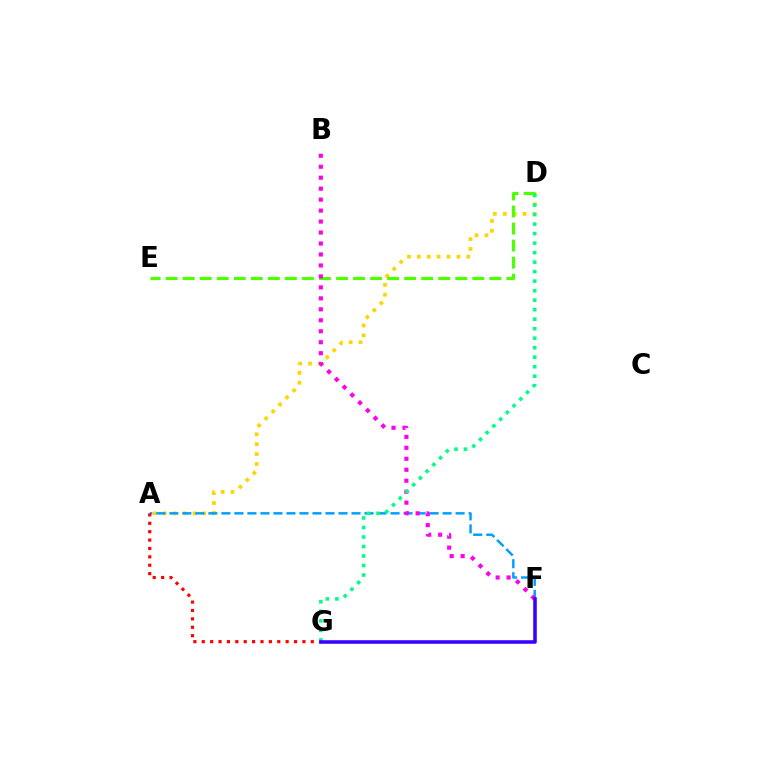{('A', 'D'): [{'color': '#ffd500', 'line_style': 'dotted', 'thickness': 2.69}], ('A', 'F'): [{'color': '#009eff', 'line_style': 'dashed', 'thickness': 1.77}], ('A', 'G'): [{'color': '#ff0000', 'line_style': 'dotted', 'thickness': 2.28}], ('D', 'E'): [{'color': '#4fff00', 'line_style': 'dashed', 'thickness': 2.31}], ('B', 'F'): [{'color': '#ff00ed', 'line_style': 'dotted', 'thickness': 2.98}], ('D', 'G'): [{'color': '#00ff86', 'line_style': 'dotted', 'thickness': 2.58}], ('F', 'G'): [{'color': '#3700ff', 'line_style': 'solid', 'thickness': 2.57}]}